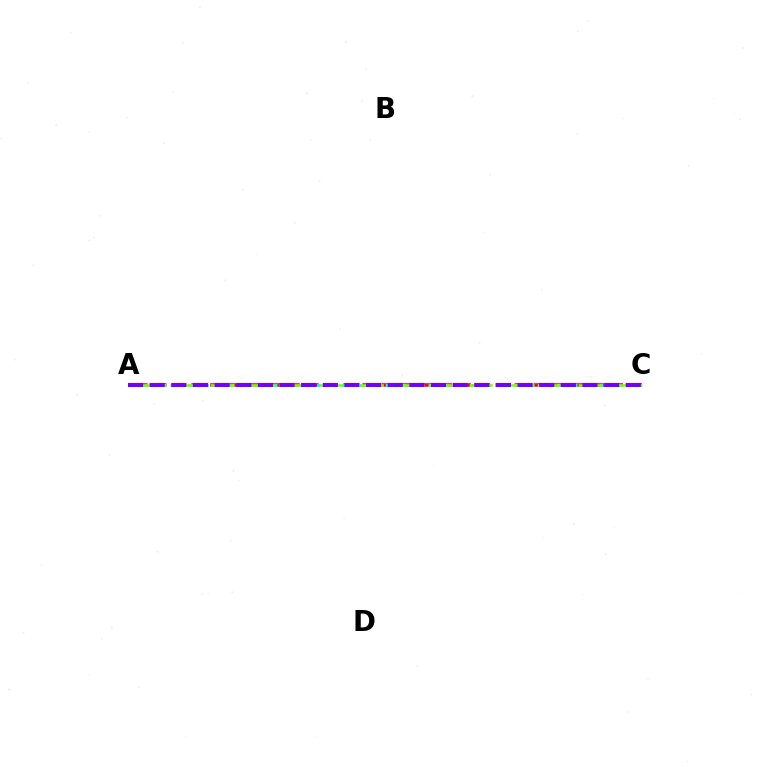{('A', 'C'): [{'color': '#ff0000', 'line_style': 'dashed', 'thickness': 2.58}, {'color': '#00fff6', 'line_style': 'dotted', 'thickness': 2.33}, {'color': '#84ff00', 'line_style': 'dashed', 'thickness': 1.85}, {'color': '#7200ff', 'line_style': 'dashed', 'thickness': 2.94}]}